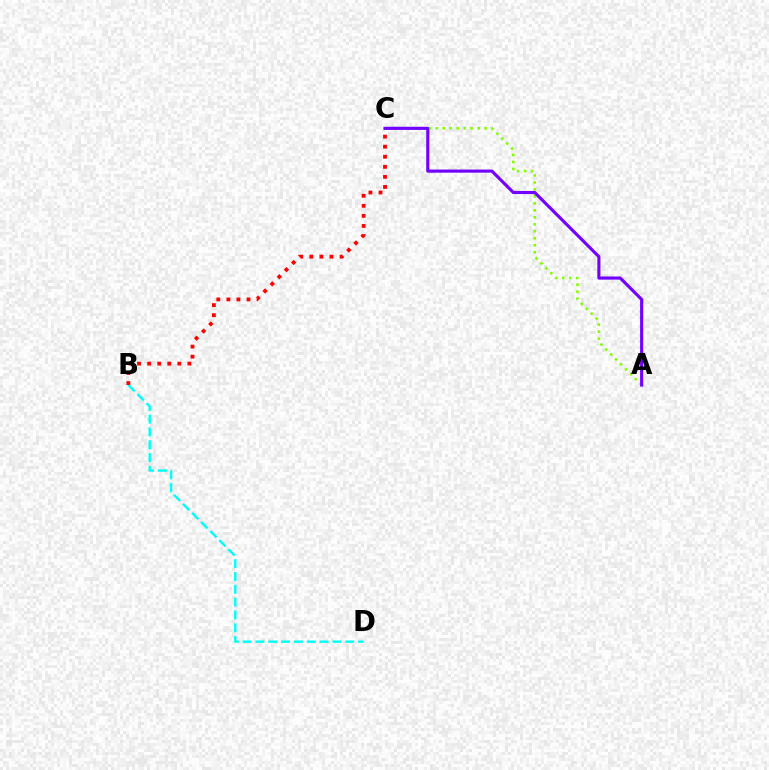{('A', 'C'): [{'color': '#84ff00', 'line_style': 'dotted', 'thickness': 1.9}, {'color': '#7200ff', 'line_style': 'solid', 'thickness': 2.25}], ('B', 'D'): [{'color': '#00fff6', 'line_style': 'dashed', 'thickness': 1.74}], ('B', 'C'): [{'color': '#ff0000', 'line_style': 'dotted', 'thickness': 2.74}]}